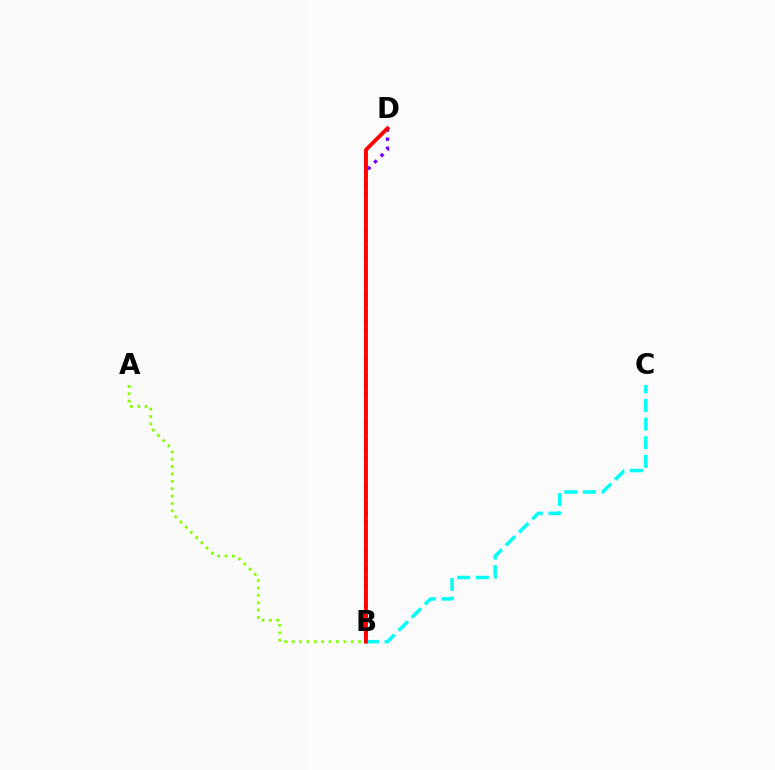{('B', 'D'): [{'color': '#7200ff', 'line_style': 'dotted', 'thickness': 2.48}, {'color': '#ff0000', 'line_style': 'solid', 'thickness': 2.78}], ('B', 'C'): [{'color': '#00fff6', 'line_style': 'dashed', 'thickness': 2.53}], ('A', 'B'): [{'color': '#84ff00', 'line_style': 'dotted', 'thickness': 2.01}]}